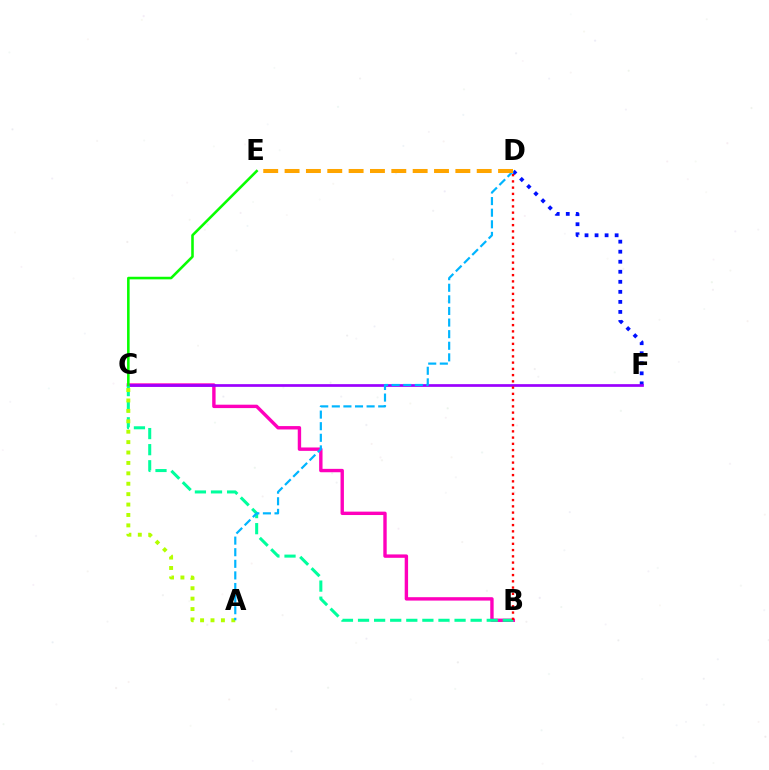{('B', 'C'): [{'color': '#ff00bd', 'line_style': 'solid', 'thickness': 2.44}, {'color': '#00ff9d', 'line_style': 'dashed', 'thickness': 2.19}], ('D', 'F'): [{'color': '#0010ff', 'line_style': 'dotted', 'thickness': 2.73}], ('C', 'F'): [{'color': '#9b00ff', 'line_style': 'solid', 'thickness': 1.95}], ('C', 'E'): [{'color': '#08ff00', 'line_style': 'solid', 'thickness': 1.86}], ('B', 'D'): [{'color': '#ff0000', 'line_style': 'dotted', 'thickness': 1.7}], ('A', 'C'): [{'color': '#b3ff00', 'line_style': 'dotted', 'thickness': 2.83}], ('A', 'D'): [{'color': '#00b5ff', 'line_style': 'dashed', 'thickness': 1.58}], ('D', 'E'): [{'color': '#ffa500', 'line_style': 'dashed', 'thickness': 2.9}]}